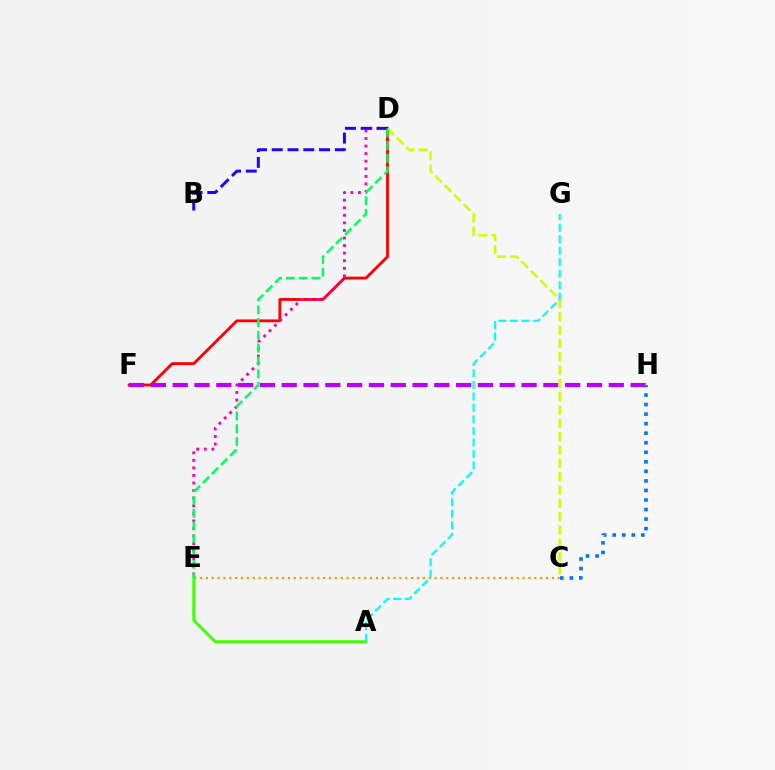{('D', 'F'): [{'color': '#ff0000', 'line_style': 'solid', 'thickness': 2.03}], ('C', 'E'): [{'color': '#ff9400', 'line_style': 'dotted', 'thickness': 1.59}], ('F', 'H'): [{'color': '#b900ff', 'line_style': 'dashed', 'thickness': 2.96}], ('A', 'E'): [{'color': '#3dff00', 'line_style': 'solid', 'thickness': 2.05}], ('C', 'H'): [{'color': '#0074ff', 'line_style': 'dotted', 'thickness': 2.59}], ('C', 'D'): [{'color': '#d1ff00', 'line_style': 'dashed', 'thickness': 1.81}], ('A', 'G'): [{'color': '#00fff6', 'line_style': 'dashed', 'thickness': 1.56}], ('D', 'E'): [{'color': '#ff00ac', 'line_style': 'dotted', 'thickness': 2.06}, {'color': '#00ff5c', 'line_style': 'dashed', 'thickness': 1.74}], ('B', 'D'): [{'color': '#2500ff', 'line_style': 'dashed', 'thickness': 2.14}]}